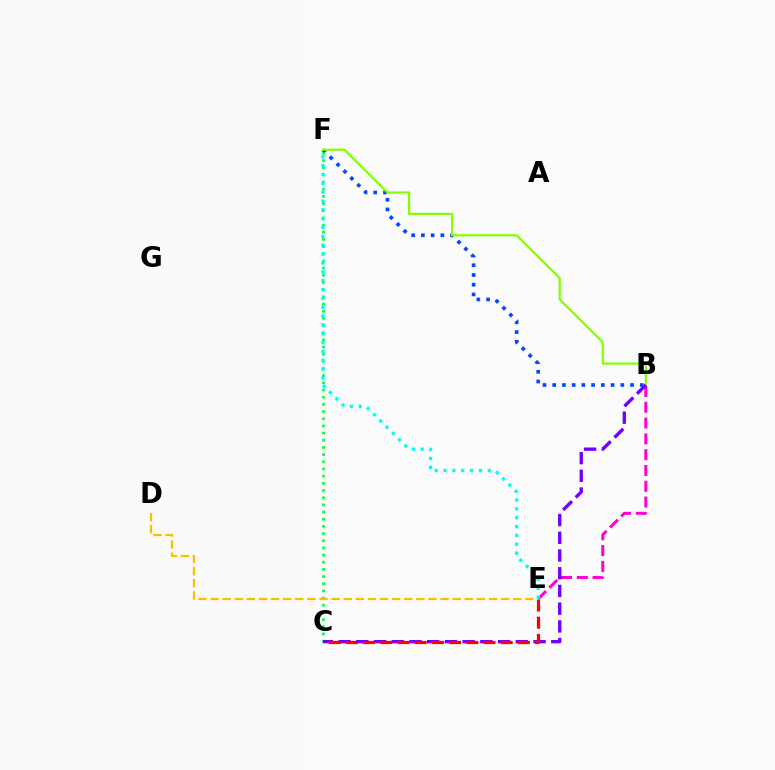{('B', 'F'): [{'color': '#004bff', 'line_style': 'dotted', 'thickness': 2.64}, {'color': '#84ff00', 'line_style': 'solid', 'thickness': 1.58}], ('C', 'F'): [{'color': '#00ff39', 'line_style': 'dotted', 'thickness': 1.95}], ('B', 'E'): [{'color': '#ff00cf', 'line_style': 'dashed', 'thickness': 2.15}], ('B', 'C'): [{'color': '#7200ff', 'line_style': 'dashed', 'thickness': 2.41}], ('C', 'E'): [{'color': '#ff0000', 'line_style': 'dashed', 'thickness': 2.34}], ('D', 'E'): [{'color': '#ffbd00', 'line_style': 'dashed', 'thickness': 1.64}], ('E', 'F'): [{'color': '#00fff6', 'line_style': 'dotted', 'thickness': 2.4}]}